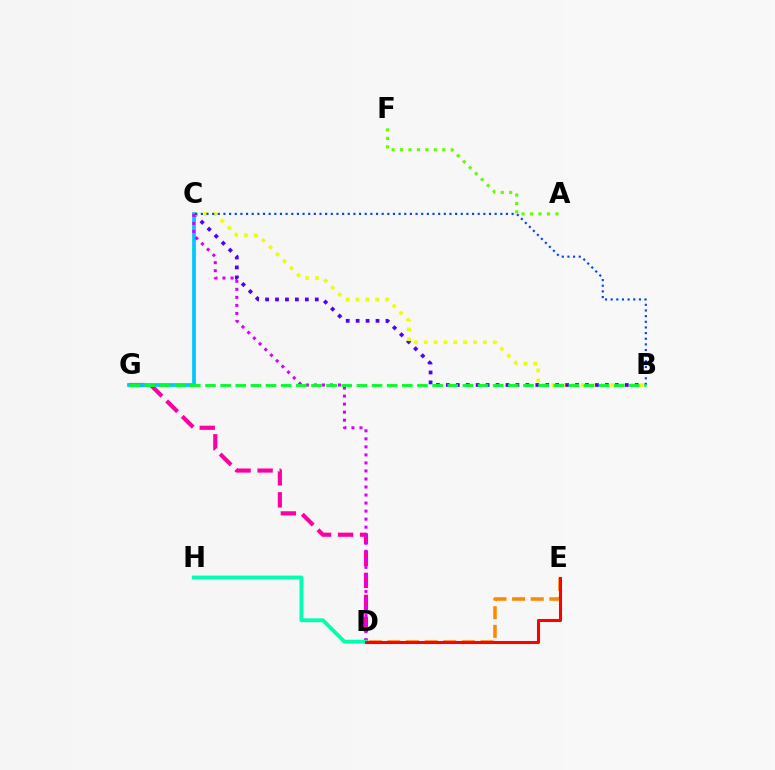{('D', 'G'): [{'color': '#ff00a0', 'line_style': 'dashed', 'thickness': 2.99}], ('B', 'C'): [{'color': '#4f00ff', 'line_style': 'dotted', 'thickness': 2.7}, {'color': '#eeff00', 'line_style': 'dotted', 'thickness': 2.68}, {'color': '#003fff', 'line_style': 'dotted', 'thickness': 1.54}], ('D', 'E'): [{'color': '#ff8800', 'line_style': 'dashed', 'thickness': 2.53}, {'color': '#ff0000', 'line_style': 'solid', 'thickness': 2.2}], ('C', 'G'): [{'color': '#00c7ff', 'line_style': 'solid', 'thickness': 2.7}], ('C', 'D'): [{'color': '#d600ff', 'line_style': 'dotted', 'thickness': 2.18}], ('A', 'F'): [{'color': '#66ff00', 'line_style': 'dotted', 'thickness': 2.3}], ('B', 'G'): [{'color': '#00ff27', 'line_style': 'dashed', 'thickness': 2.06}], ('D', 'H'): [{'color': '#00ffaf', 'line_style': 'solid', 'thickness': 2.78}]}